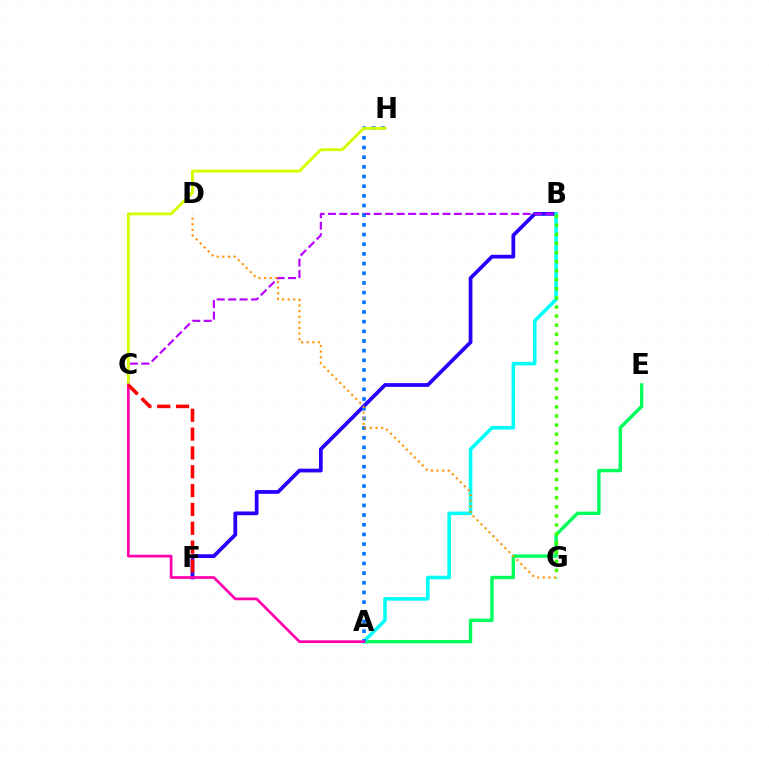{('B', 'F'): [{'color': '#2500ff', 'line_style': 'solid', 'thickness': 2.7}], ('A', 'E'): [{'color': '#00ff5c', 'line_style': 'solid', 'thickness': 2.45}], ('B', 'C'): [{'color': '#b900ff', 'line_style': 'dashed', 'thickness': 1.56}], ('A', 'B'): [{'color': '#00fff6', 'line_style': 'solid', 'thickness': 2.56}], ('A', 'H'): [{'color': '#0074ff', 'line_style': 'dotted', 'thickness': 2.63}], ('C', 'H'): [{'color': '#d1ff00', 'line_style': 'solid', 'thickness': 2.05}], ('D', 'G'): [{'color': '#ff9400', 'line_style': 'dotted', 'thickness': 1.53}], ('A', 'C'): [{'color': '#ff00ac', 'line_style': 'solid', 'thickness': 1.96}], ('C', 'F'): [{'color': '#ff0000', 'line_style': 'dashed', 'thickness': 2.56}], ('B', 'G'): [{'color': '#3dff00', 'line_style': 'dotted', 'thickness': 2.47}]}